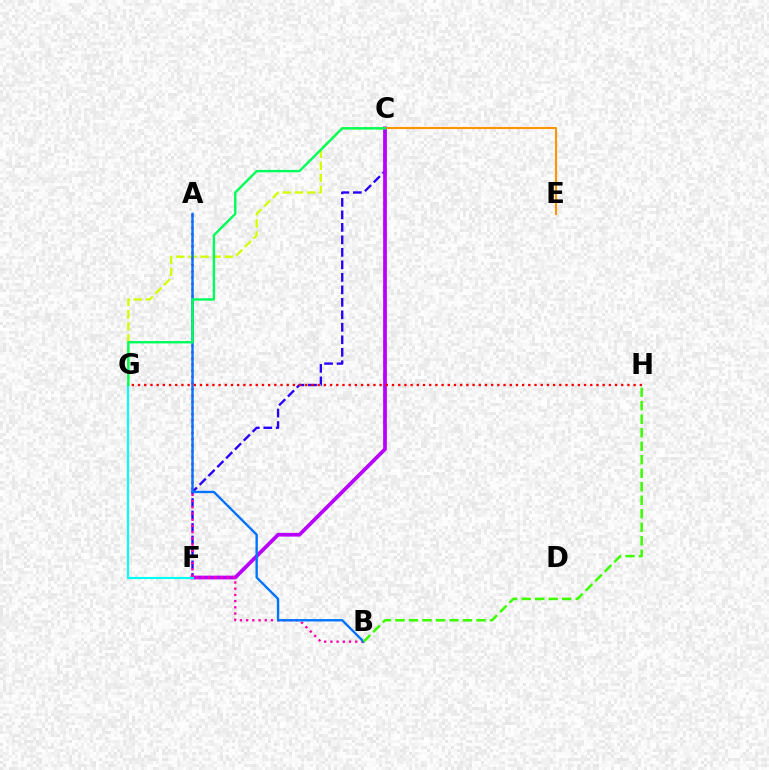{('C', 'F'): [{'color': '#2500ff', 'line_style': 'dashed', 'thickness': 1.7}, {'color': '#b900ff', 'line_style': 'solid', 'thickness': 2.68}], ('C', 'G'): [{'color': '#d1ff00', 'line_style': 'dashed', 'thickness': 1.65}, {'color': '#00ff5c', 'line_style': 'solid', 'thickness': 1.73}], ('A', 'B'): [{'color': '#ff00ac', 'line_style': 'dotted', 'thickness': 1.69}, {'color': '#0074ff', 'line_style': 'solid', 'thickness': 1.71}], ('B', 'H'): [{'color': '#3dff00', 'line_style': 'dashed', 'thickness': 1.83}], ('C', 'E'): [{'color': '#ff9400', 'line_style': 'solid', 'thickness': 1.5}], ('F', 'G'): [{'color': '#00fff6', 'line_style': 'solid', 'thickness': 1.54}], ('G', 'H'): [{'color': '#ff0000', 'line_style': 'dotted', 'thickness': 1.68}]}